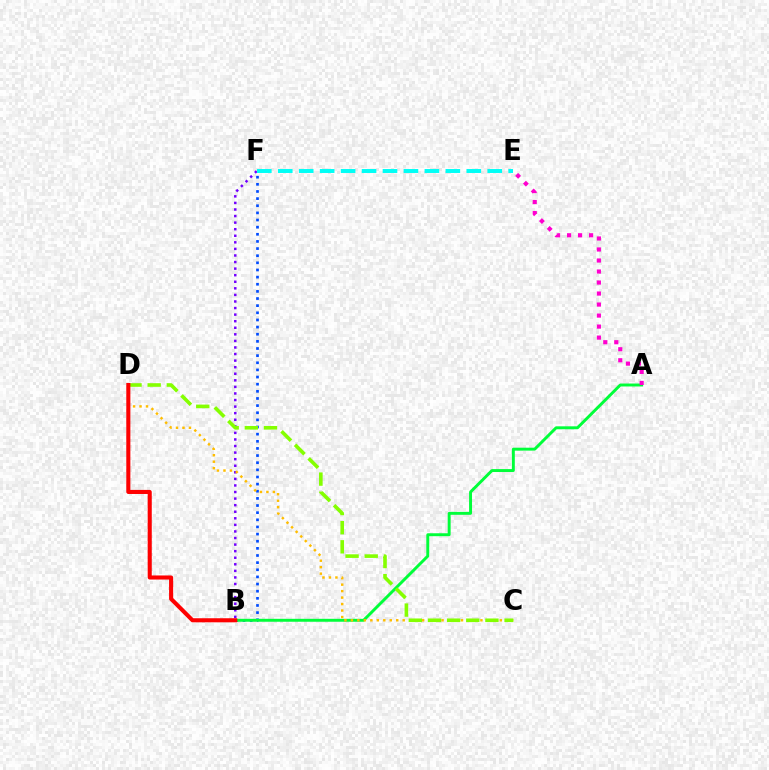{('B', 'F'): [{'color': '#004bff', 'line_style': 'dotted', 'thickness': 1.94}, {'color': '#7200ff', 'line_style': 'dotted', 'thickness': 1.79}], ('A', 'B'): [{'color': '#00ff39', 'line_style': 'solid', 'thickness': 2.11}], ('E', 'F'): [{'color': '#00fff6', 'line_style': 'dashed', 'thickness': 2.85}], ('A', 'E'): [{'color': '#ff00cf', 'line_style': 'dotted', 'thickness': 2.99}], ('C', 'D'): [{'color': '#ffbd00', 'line_style': 'dotted', 'thickness': 1.76}, {'color': '#84ff00', 'line_style': 'dashed', 'thickness': 2.6}], ('B', 'D'): [{'color': '#ff0000', 'line_style': 'solid', 'thickness': 2.94}]}